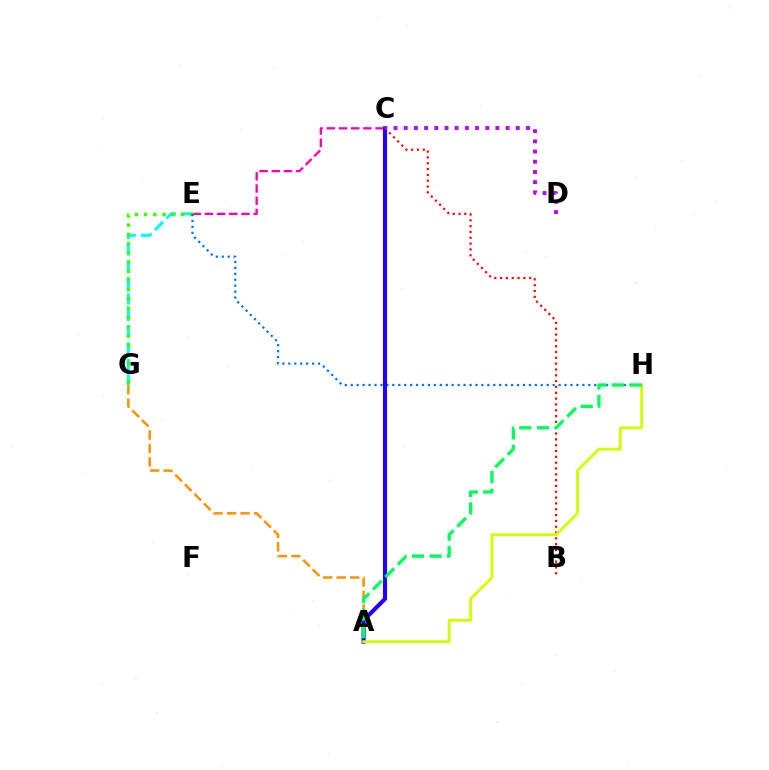{('B', 'C'): [{'color': '#ff0000', 'line_style': 'dotted', 'thickness': 1.58}], ('A', 'G'): [{'color': '#ff9400', 'line_style': 'dashed', 'thickness': 1.84}], ('C', 'E'): [{'color': '#ff00ac', 'line_style': 'dashed', 'thickness': 1.65}], ('E', 'G'): [{'color': '#00fff6', 'line_style': 'dashed', 'thickness': 2.23}, {'color': '#3dff00', 'line_style': 'dotted', 'thickness': 2.51}], ('E', 'H'): [{'color': '#0074ff', 'line_style': 'dotted', 'thickness': 1.61}], ('A', 'C'): [{'color': '#2500ff', 'line_style': 'solid', 'thickness': 2.95}], ('A', 'H'): [{'color': '#d1ff00', 'line_style': 'solid', 'thickness': 2.04}, {'color': '#00ff5c', 'line_style': 'dashed', 'thickness': 2.38}], ('C', 'D'): [{'color': '#b900ff', 'line_style': 'dotted', 'thickness': 2.77}]}